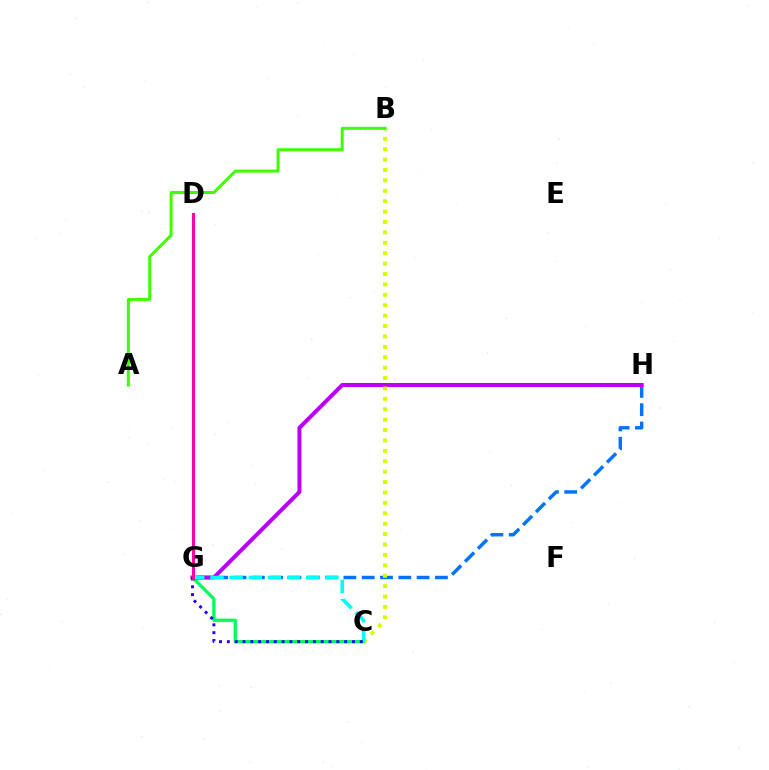{('C', 'G'): [{'color': '#00ff5c', 'line_style': 'solid', 'thickness': 2.38}, {'color': '#00fff6', 'line_style': 'dashed', 'thickness': 2.6}, {'color': '#2500ff', 'line_style': 'dotted', 'thickness': 2.12}], ('D', 'G'): [{'color': '#ff9400', 'line_style': 'solid', 'thickness': 2.27}, {'color': '#ff0000', 'line_style': 'dotted', 'thickness': 2.01}, {'color': '#ff00ac', 'line_style': 'solid', 'thickness': 2.17}], ('G', 'H'): [{'color': '#0074ff', 'line_style': 'dashed', 'thickness': 2.49}, {'color': '#b900ff', 'line_style': 'solid', 'thickness': 2.87}], ('B', 'C'): [{'color': '#d1ff00', 'line_style': 'dotted', 'thickness': 2.83}], ('A', 'B'): [{'color': '#3dff00', 'line_style': 'solid', 'thickness': 2.15}]}